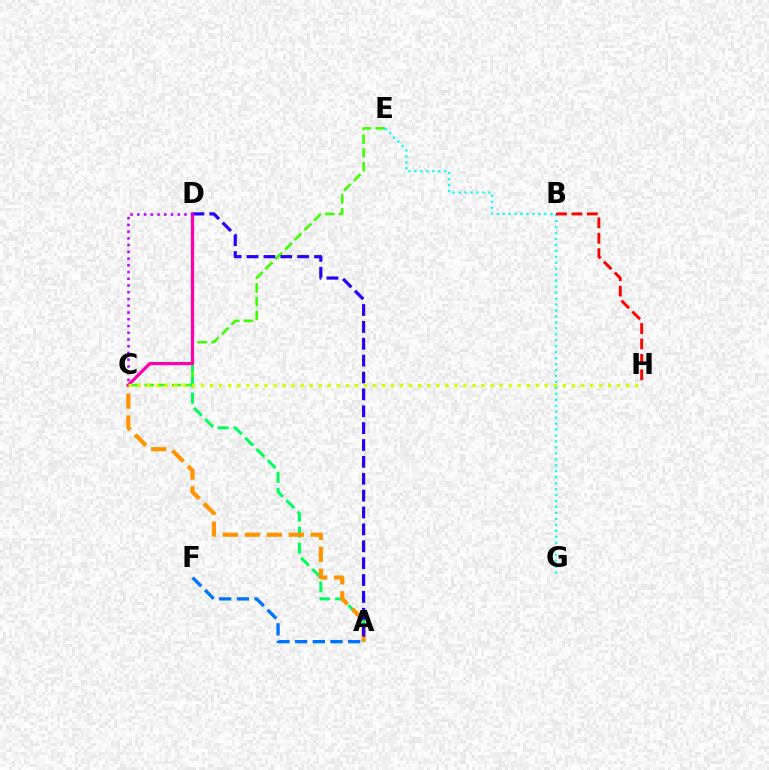{('C', 'E'): [{'color': '#3dff00', 'line_style': 'dashed', 'thickness': 1.86}], ('A', 'D'): [{'color': '#00ff5c', 'line_style': 'dashed', 'thickness': 2.16}, {'color': '#2500ff', 'line_style': 'dashed', 'thickness': 2.29}], ('A', 'C'): [{'color': '#ff9400', 'line_style': 'dashed', 'thickness': 2.99}], ('C', 'D'): [{'color': '#ff00ac', 'line_style': 'solid', 'thickness': 2.32}, {'color': '#b900ff', 'line_style': 'dotted', 'thickness': 1.83}], ('C', 'H'): [{'color': '#d1ff00', 'line_style': 'dotted', 'thickness': 2.46}], ('E', 'G'): [{'color': '#00fff6', 'line_style': 'dotted', 'thickness': 1.62}], ('A', 'F'): [{'color': '#0074ff', 'line_style': 'dashed', 'thickness': 2.4}], ('B', 'H'): [{'color': '#ff0000', 'line_style': 'dashed', 'thickness': 2.1}]}